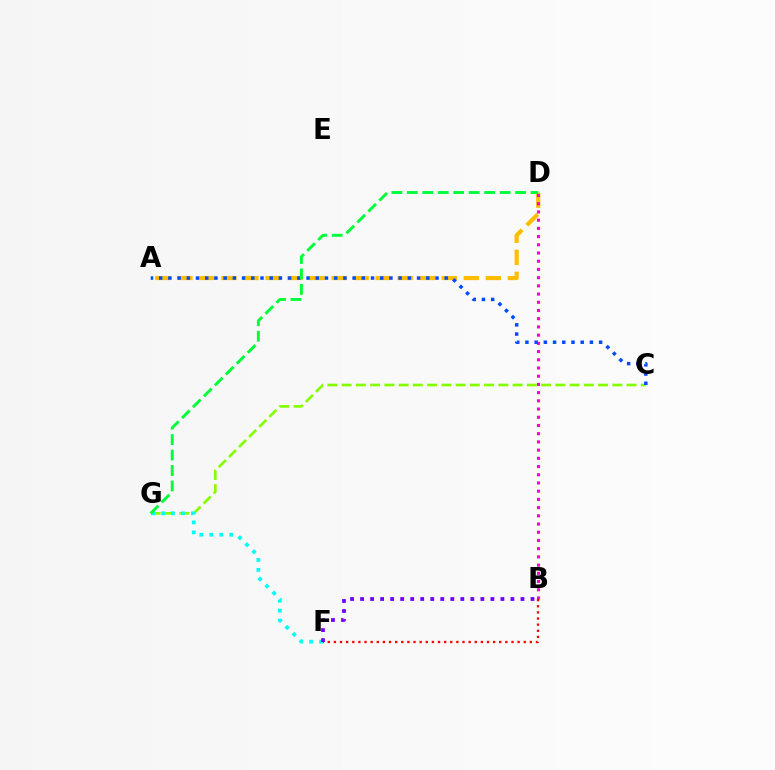{('A', 'D'): [{'color': '#ffbd00', 'line_style': 'dashed', 'thickness': 2.99}], ('C', 'G'): [{'color': '#84ff00', 'line_style': 'dashed', 'thickness': 1.94}], ('B', 'D'): [{'color': '#ff00cf', 'line_style': 'dotted', 'thickness': 2.23}], ('F', 'G'): [{'color': '#00fff6', 'line_style': 'dotted', 'thickness': 2.7}], ('B', 'F'): [{'color': '#ff0000', 'line_style': 'dotted', 'thickness': 1.66}, {'color': '#7200ff', 'line_style': 'dotted', 'thickness': 2.72}], ('A', 'C'): [{'color': '#004bff', 'line_style': 'dotted', 'thickness': 2.5}], ('D', 'G'): [{'color': '#00ff39', 'line_style': 'dashed', 'thickness': 2.1}]}